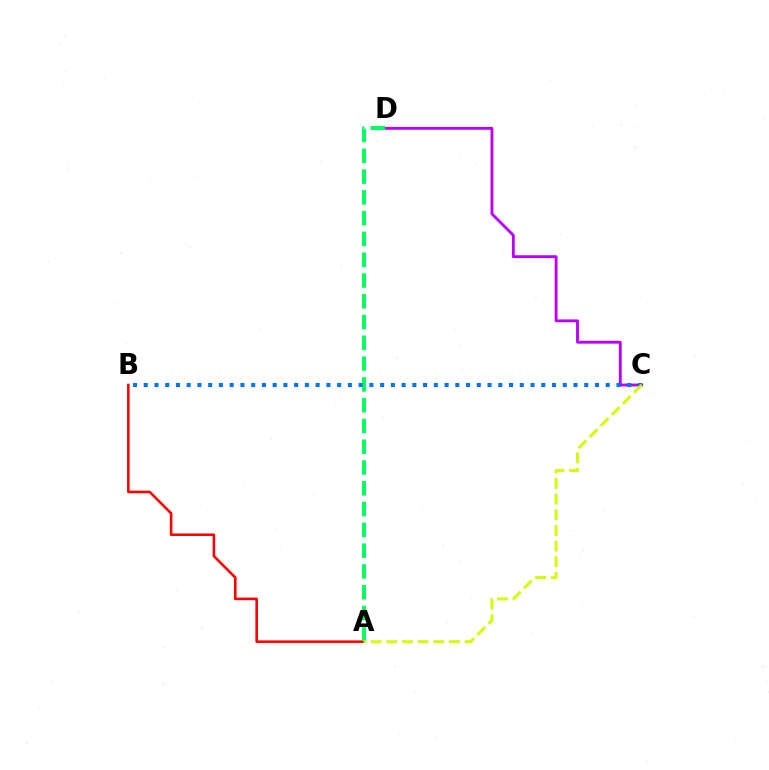{('A', 'B'): [{'color': '#ff0000', 'line_style': 'solid', 'thickness': 1.85}], ('C', 'D'): [{'color': '#b900ff', 'line_style': 'solid', 'thickness': 2.05}], ('A', 'D'): [{'color': '#00ff5c', 'line_style': 'dashed', 'thickness': 2.82}], ('B', 'C'): [{'color': '#0074ff', 'line_style': 'dotted', 'thickness': 2.92}], ('A', 'C'): [{'color': '#d1ff00', 'line_style': 'dashed', 'thickness': 2.13}]}